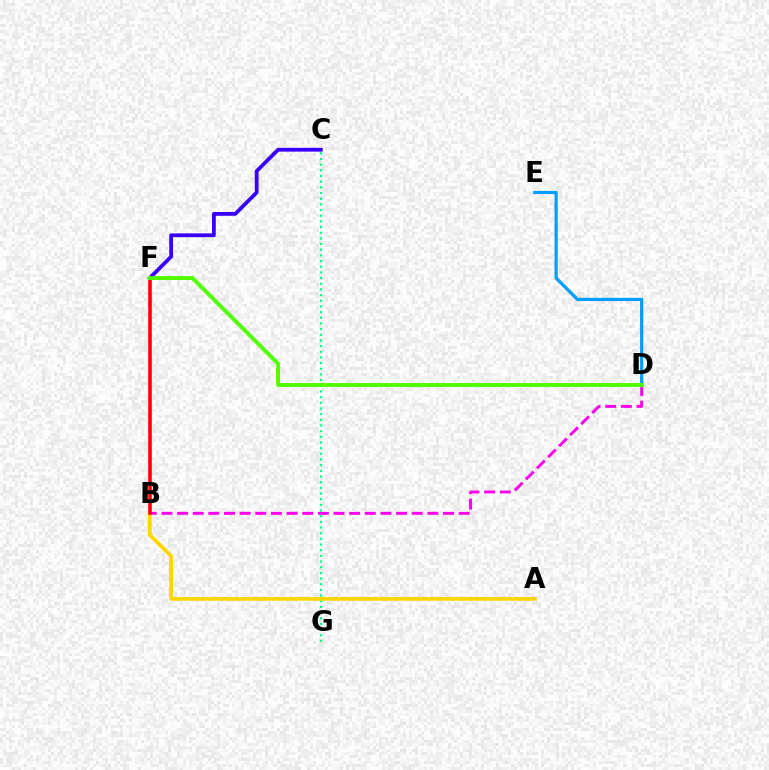{('D', 'E'): [{'color': '#009eff', 'line_style': 'solid', 'thickness': 2.3}], ('C', 'G'): [{'color': '#00ff86', 'line_style': 'dotted', 'thickness': 1.54}], ('A', 'B'): [{'color': '#ffd500', 'line_style': 'solid', 'thickness': 2.7}], ('C', 'F'): [{'color': '#3700ff', 'line_style': 'solid', 'thickness': 2.73}], ('B', 'D'): [{'color': '#ff00ed', 'line_style': 'dashed', 'thickness': 2.13}], ('B', 'F'): [{'color': '#ff0000', 'line_style': 'solid', 'thickness': 2.58}], ('D', 'F'): [{'color': '#4fff00', 'line_style': 'solid', 'thickness': 2.79}]}